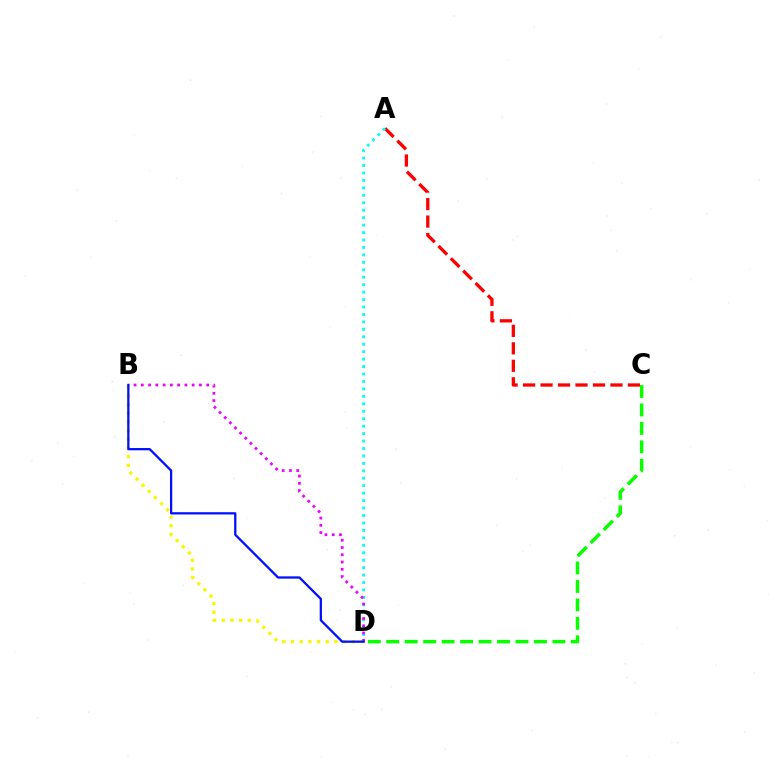{('A', 'C'): [{'color': '#ff0000', 'line_style': 'dashed', 'thickness': 2.37}], ('B', 'D'): [{'color': '#fcf500', 'line_style': 'dotted', 'thickness': 2.36}, {'color': '#ee00ff', 'line_style': 'dotted', 'thickness': 1.97}, {'color': '#0010ff', 'line_style': 'solid', 'thickness': 1.64}], ('A', 'D'): [{'color': '#00fff6', 'line_style': 'dotted', 'thickness': 2.02}], ('C', 'D'): [{'color': '#08ff00', 'line_style': 'dashed', 'thickness': 2.51}]}